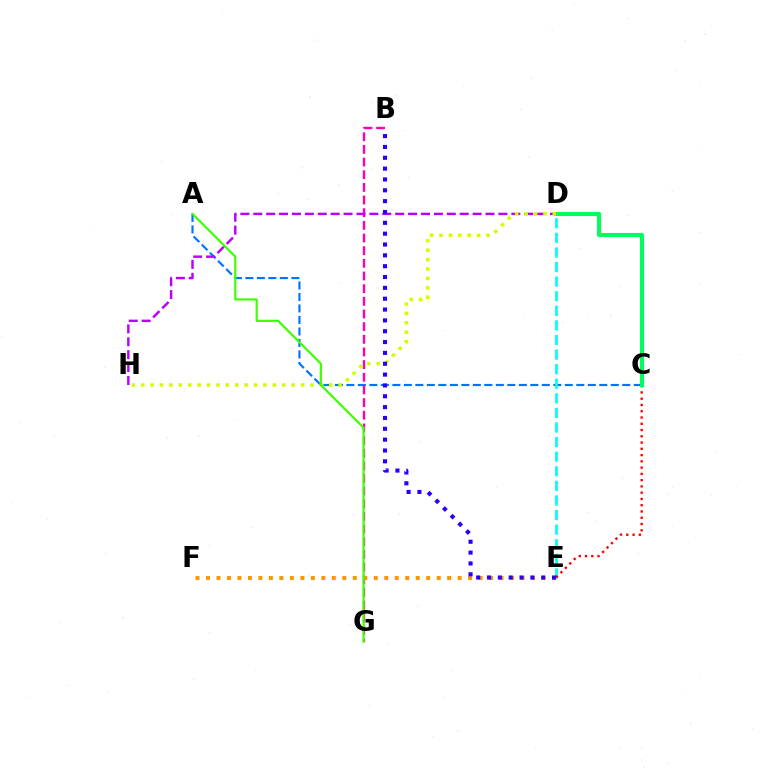{('A', 'C'): [{'color': '#0074ff', 'line_style': 'dashed', 'thickness': 1.56}], ('D', 'E'): [{'color': '#00fff6', 'line_style': 'dashed', 'thickness': 1.98}], ('B', 'G'): [{'color': '#ff00ac', 'line_style': 'dashed', 'thickness': 1.72}], ('C', 'E'): [{'color': '#ff0000', 'line_style': 'dotted', 'thickness': 1.7}], ('E', 'F'): [{'color': '#ff9400', 'line_style': 'dotted', 'thickness': 2.85}], ('C', 'D'): [{'color': '#00ff5c', 'line_style': 'solid', 'thickness': 2.95}], ('D', 'H'): [{'color': '#b900ff', 'line_style': 'dashed', 'thickness': 1.75}, {'color': '#d1ff00', 'line_style': 'dotted', 'thickness': 2.55}], ('B', 'E'): [{'color': '#2500ff', 'line_style': 'dotted', 'thickness': 2.95}], ('A', 'G'): [{'color': '#3dff00', 'line_style': 'solid', 'thickness': 1.57}]}